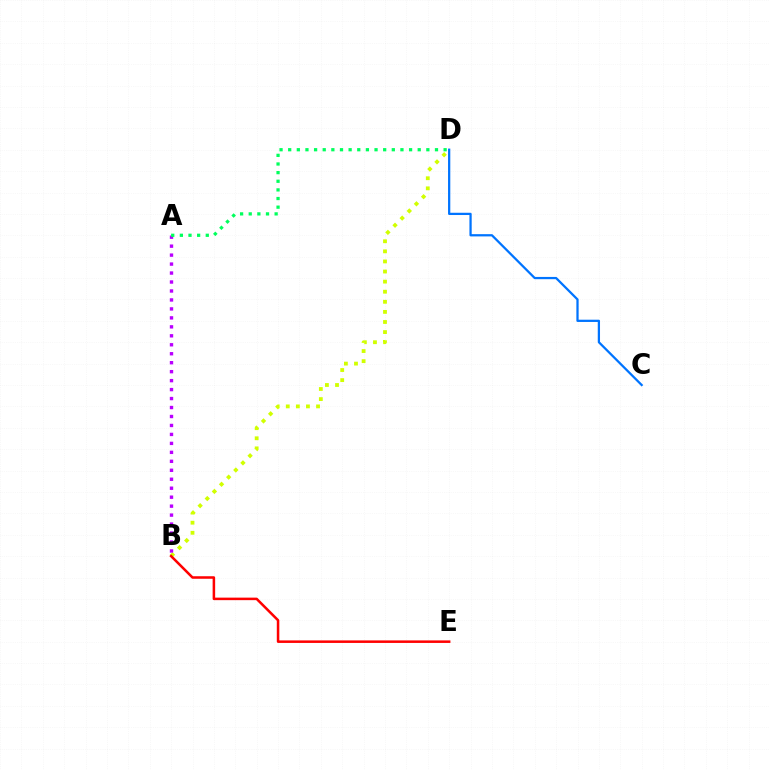{('C', 'D'): [{'color': '#0074ff', 'line_style': 'solid', 'thickness': 1.62}], ('B', 'D'): [{'color': '#d1ff00', 'line_style': 'dotted', 'thickness': 2.74}], ('A', 'B'): [{'color': '#b900ff', 'line_style': 'dotted', 'thickness': 2.44}], ('B', 'E'): [{'color': '#ff0000', 'line_style': 'solid', 'thickness': 1.82}], ('A', 'D'): [{'color': '#00ff5c', 'line_style': 'dotted', 'thickness': 2.35}]}